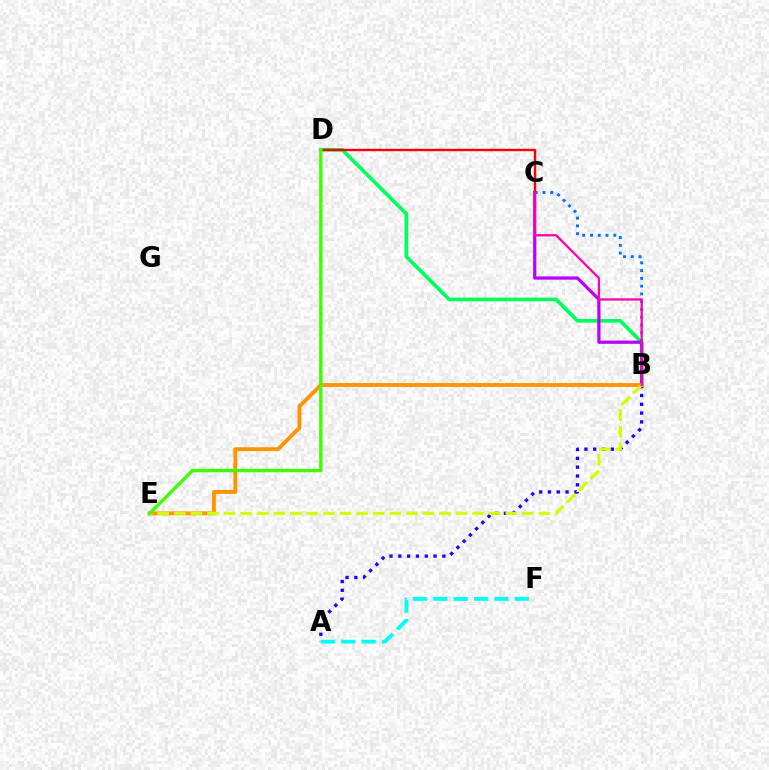{('B', 'D'): [{'color': '#00ff5c', 'line_style': 'solid', 'thickness': 2.62}], ('B', 'C'): [{'color': '#b900ff', 'line_style': 'solid', 'thickness': 2.32}, {'color': '#0074ff', 'line_style': 'dotted', 'thickness': 2.11}, {'color': '#ff00ac', 'line_style': 'solid', 'thickness': 1.62}], ('A', 'B'): [{'color': '#2500ff', 'line_style': 'dotted', 'thickness': 2.39}], ('B', 'E'): [{'color': '#ff9400', 'line_style': 'solid', 'thickness': 2.78}, {'color': '#d1ff00', 'line_style': 'dashed', 'thickness': 2.25}], ('C', 'D'): [{'color': '#ff0000', 'line_style': 'solid', 'thickness': 1.72}], ('A', 'F'): [{'color': '#00fff6', 'line_style': 'dashed', 'thickness': 2.77}], ('D', 'E'): [{'color': '#3dff00', 'line_style': 'solid', 'thickness': 2.4}]}